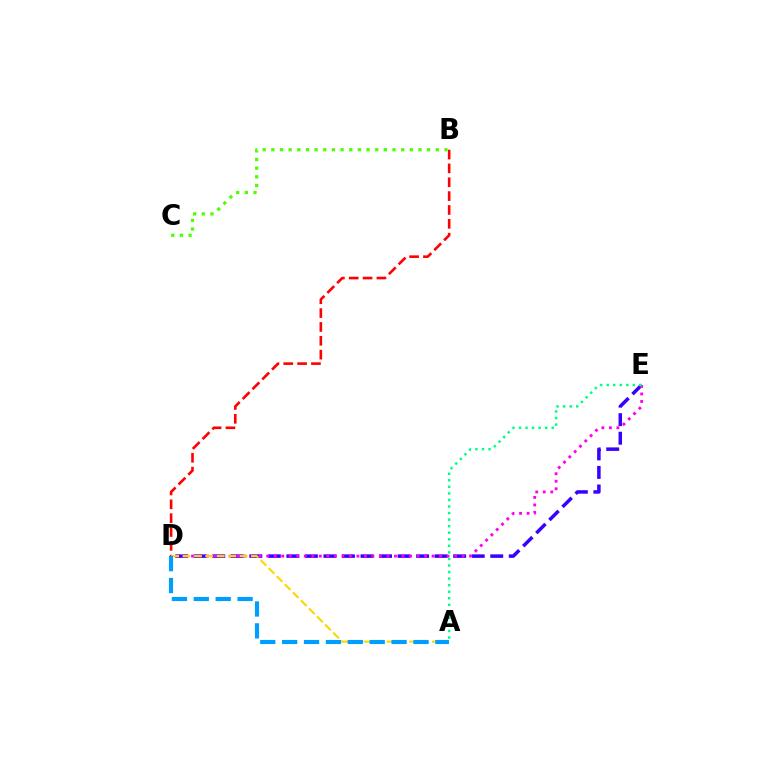{('D', 'E'): [{'color': '#3700ff', 'line_style': 'dashed', 'thickness': 2.52}, {'color': '#ff00ed', 'line_style': 'dotted', 'thickness': 2.04}], ('B', 'D'): [{'color': '#ff0000', 'line_style': 'dashed', 'thickness': 1.88}], ('A', 'E'): [{'color': '#00ff86', 'line_style': 'dotted', 'thickness': 1.78}], ('B', 'C'): [{'color': '#4fff00', 'line_style': 'dotted', 'thickness': 2.35}], ('A', 'D'): [{'color': '#ffd500', 'line_style': 'dashed', 'thickness': 1.55}, {'color': '#009eff', 'line_style': 'dashed', 'thickness': 2.97}]}